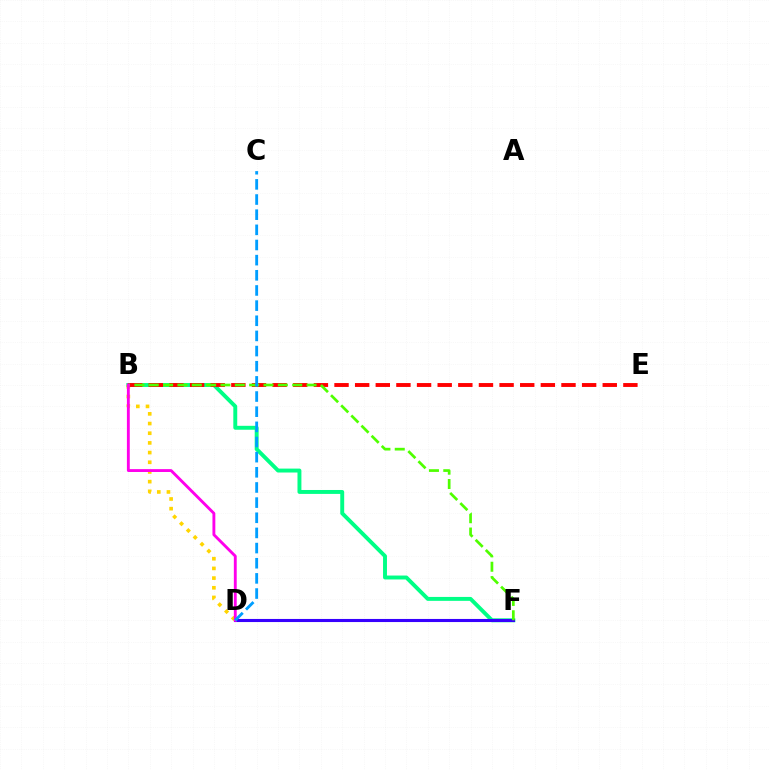{('B', 'F'): [{'color': '#00ff86', 'line_style': 'solid', 'thickness': 2.82}, {'color': '#4fff00', 'line_style': 'dashed', 'thickness': 1.95}], ('B', 'D'): [{'color': '#ffd500', 'line_style': 'dotted', 'thickness': 2.63}, {'color': '#ff00ed', 'line_style': 'solid', 'thickness': 2.07}], ('D', 'F'): [{'color': '#3700ff', 'line_style': 'solid', 'thickness': 2.23}], ('B', 'E'): [{'color': '#ff0000', 'line_style': 'dashed', 'thickness': 2.8}], ('C', 'D'): [{'color': '#009eff', 'line_style': 'dashed', 'thickness': 2.06}]}